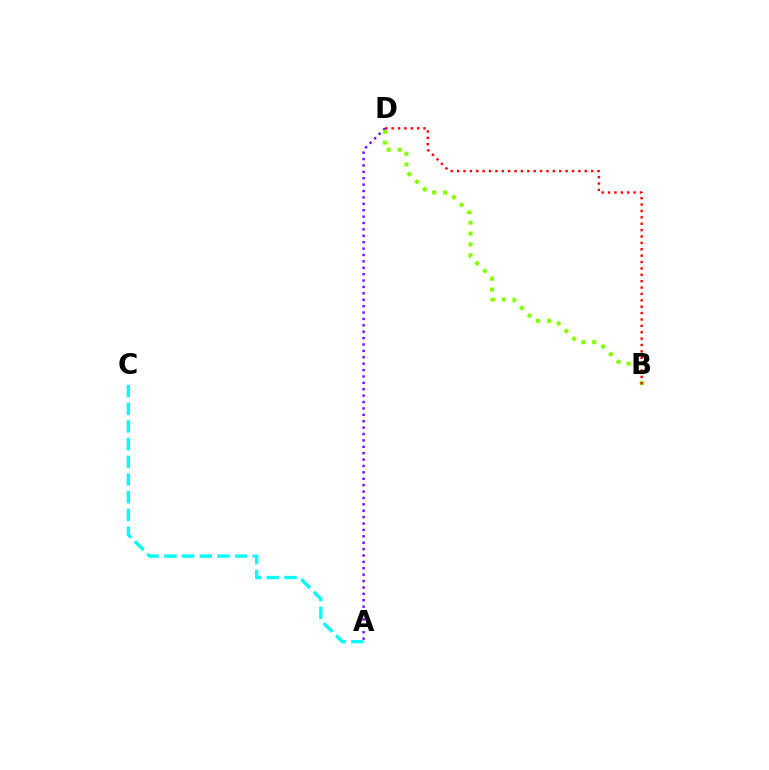{('A', 'C'): [{'color': '#00fff6', 'line_style': 'dashed', 'thickness': 2.4}], ('A', 'D'): [{'color': '#7200ff', 'line_style': 'dotted', 'thickness': 1.74}], ('B', 'D'): [{'color': '#84ff00', 'line_style': 'dotted', 'thickness': 2.94}, {'color': '#ff0000', 'line_style': 'dotted', 'thickness': 1.73}]}